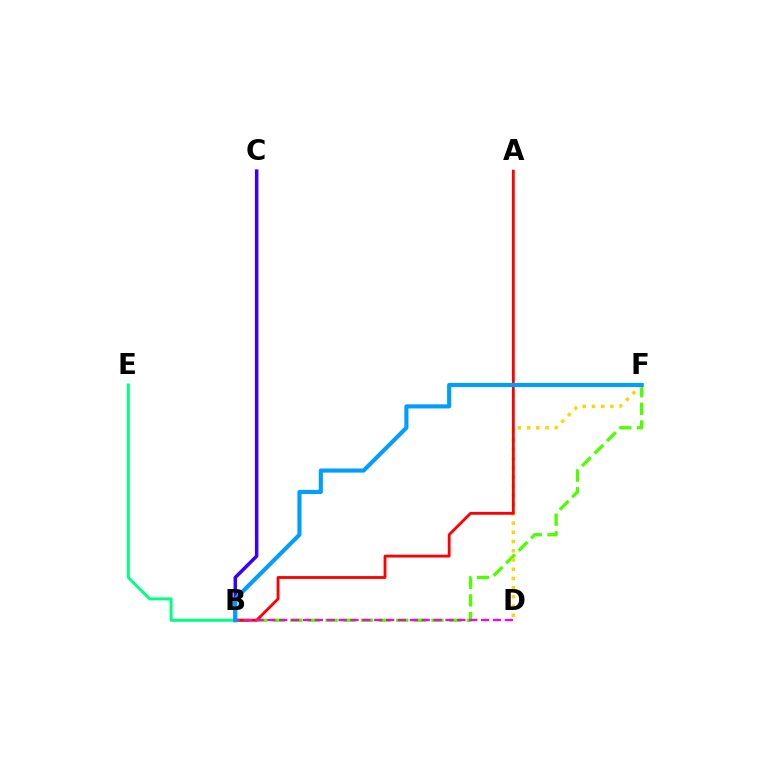{('B', 'F'): [{'color': '#4fff00', 'line_style': 'dashed', 'thickness': 2.4}, {'color': '#009eff', 'line_style': 'solid', 'thickness': 2.97}], ('B', 'C'): [{'color': '#3700ff', 'line_style': 'solid', 'thickness': 2.52}], ('D', 'F'): [{'color': '#ffd500', 'line_style': 'dotted', 'thickness': 2.5}], ('B', 'E'): [{'color': '#00ff86', 'line_style': 'solid', 'thickness': 2.15}], ('A', 'B'): [{'color': '#ff0000', 'line_style': 'solid', 'thickness': 2.04}], ('B', 'D'): [{'color': '#ff00ed', 'line_style': 'dashed', 'thickness': 1.61}]}